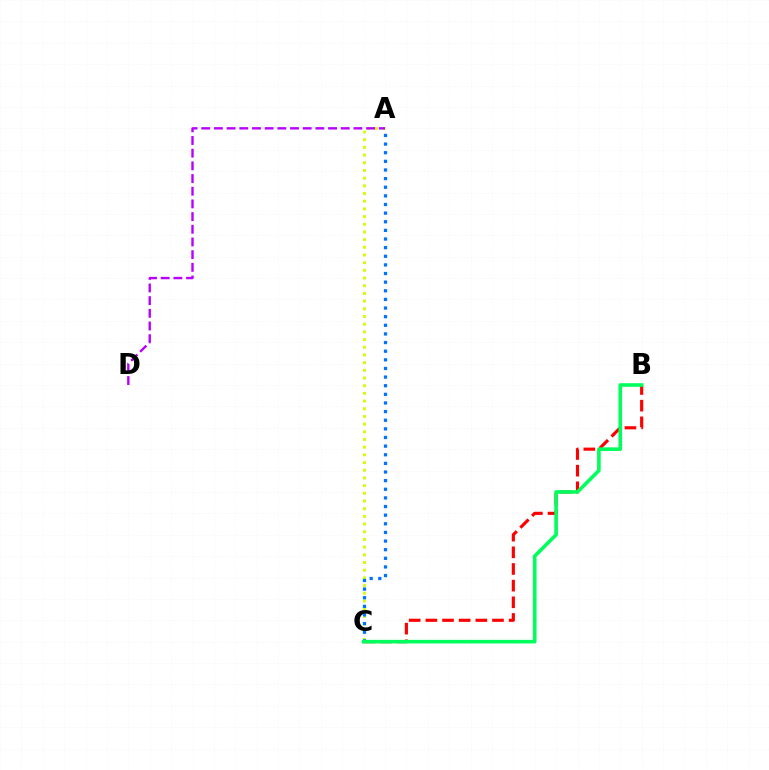{('B', 'C'): [{'color': '#ff0000', 'line_style': 'dashed', 'thickness': 2.26}, {'color': '#00ff5c', 'line_style': 'solid', 'thickness': 2.61}], ('A', 'C'): [{'color': '#d1ff00', 'line_style': 'dotted', 'thickness': 2.09}, {'color': '#0074ff', 'line_style': 'dotted', 'thickness': 2.34}], ('A', 'D'): [{'color': '#b900ff', 'line_style': 'dashed', 'thickness': 1.72}]}